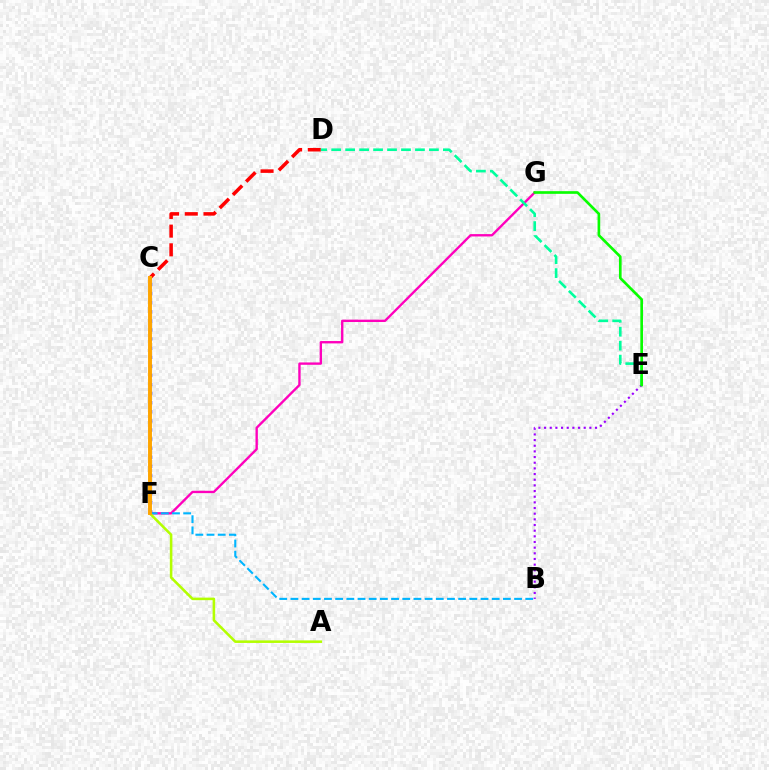{('C', 'D'): [{'color': '#ff0000', 'line_style': 'dashed', 'thickness': 2.54}], ('F', 'G'): [{'color': '#ff00bd', 'line_style': 'solid', 'thickness': 1.7}], ('C', 'F'): [{'color': '#0010ff', 'line_style': 'dotted', 'thickness': 2.47}, {'color': '#ffa500', 'line_style': 'solid', 'thickness': 2.82}], ('B', 'F'): [{'color': '#00b5ff', 'line_style': 'dashed', 'thickness': 1.52}], ('B', 'E'): [{'color': '#9b00ff', 'line_style': 'dotted', 'thickness': 1.54}], ('A', 'F'): [{'color': '#b3ff00', 'line_style': 'solid', 'thickness': 1.84}], ('D', 'E'): [{'color': '#00ff9d', 'line_style': 'dashed', 'thickness': 1.9}], ('E', 'G'): [{'color': '#08ff00', 'line_style': 'solid', 'thickness': 1.92}]}